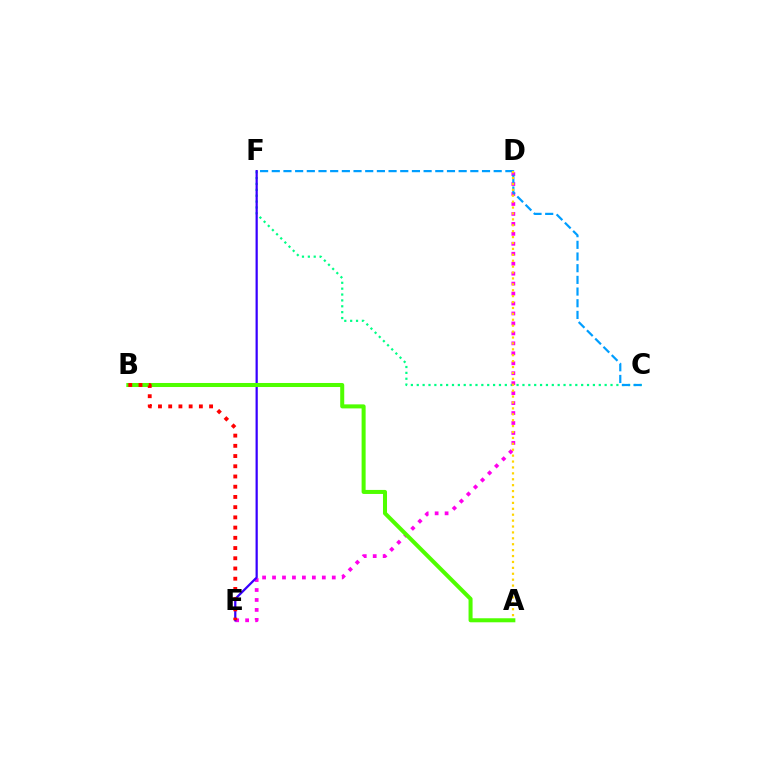{('C', 'F'): [{'color': '#00ff86', 'line_style': 'dotted', 'thickness': 1.6}, {'color': '#009eff', 'line_style': 'dashed', 'thickness': 1.59}], ('D', 'E'): [{'color': '#ff00ed', 'line_style': 'dotted', 'thickness': 2.71}], ('E', 'F'): [{'color': '#3700ff', 'line_style': 'solid', 'thickness': 1.61}], ('A', 'D'): [{'color': '#ffd500', 'line_style': 'dotted', 'thickness': 1.6}], ('A', 'B'): [{'color': '#4fff00', 'line_style': 'solid', 'thickness': 2.9}], ('B', 'E'): [{'color': '#ff0000', 'line_style': 'dotted', 'thickness': 2.78}]}